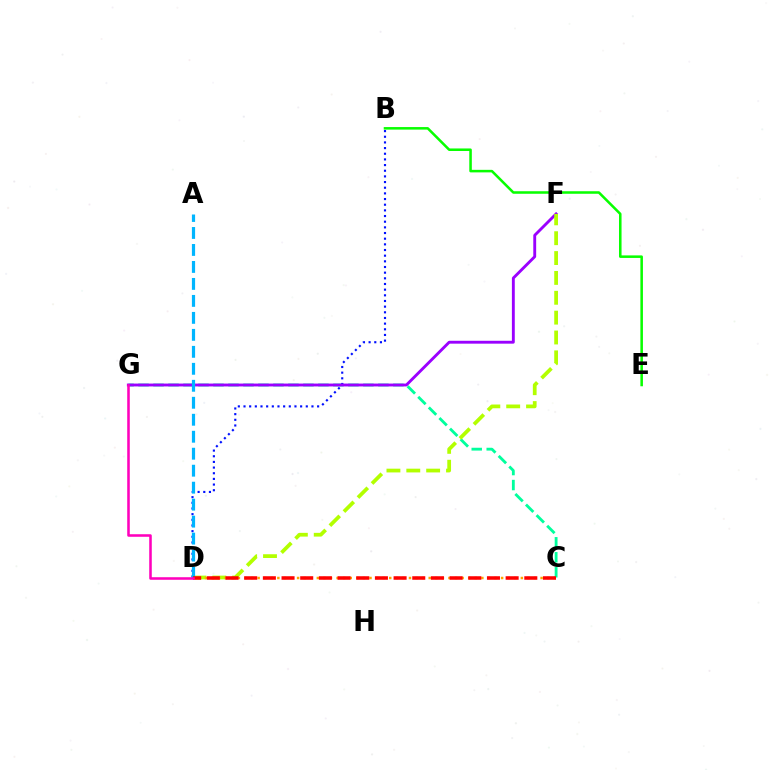{('C', 'G'): [{'color': '#00ff9d', 'line_style': 'dashed', 'thickness': 2.04}], ('B', 'D'): [{'color': '#0010ff', 'line_style': 'dotted', 'thickness': 1.54}], ('F', 'G'): [{'color': '#9b00ff', 'line_style': 'solid', 'thickness': 2.07}], ('D', 'F'): [{'color': '#b3ff00', 'line_style': 'dashed', 'thickness': 2.7}], ('B', 'E'): [{'color': '#08ff00', 'line_style': 'solid', 'thickness': 1.83}], ('A', 'D'): [{'color': '#00b5ff', 'line_style': 'dashed', 'thickness': 2.31}], ('C', 'D'): [{'color': '#ffa500', 'line_style': 'dotted', 'thickness': 1.79}, {'color': '#ff0000', 'line_style': 'dashed', 'thickness': 2.54}], ('D', 'G'): [{'color': '#ff00bd', 'line_style': 'solid', 'thickness': 1.84}]}